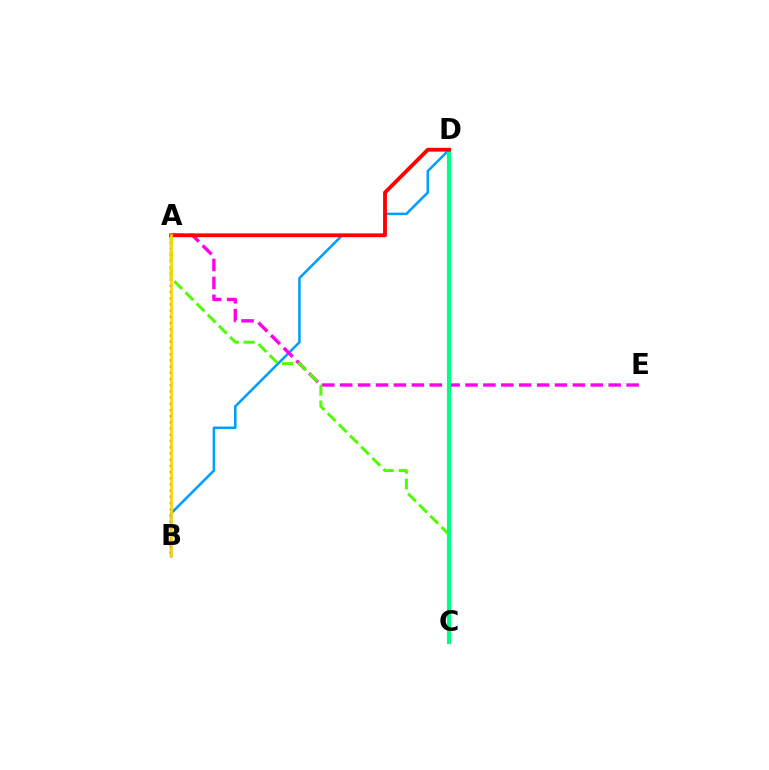{('B', 'D'): [{'color': '#009eff', 'line_style': 'solid', 'thickness': 1.82}], ('A', 'E'): [{'color': '#ff00ed', 'line_style': 'dashed', 'thickness': 2.43}], ('A', 'B'): [{'color': '#3700ff', 'line_style': 'dotted', 'thickness': 1.69}, {'color': '#ffd500', 'line_style': 'solid', 'thickness': 1.93}], ('A', 'C'): [{'color': '#4fff00', 'line_style': 'dashed', 'thickness': 2.14}], ('C', 'D'): [{'color': '#00ff86', 'line_style': 'solid', 'thickness': 2.97}], ('A', 'D'): [{'color': '#ff0000', 'line_style': 'solid', 'thickness': 2.75}]}